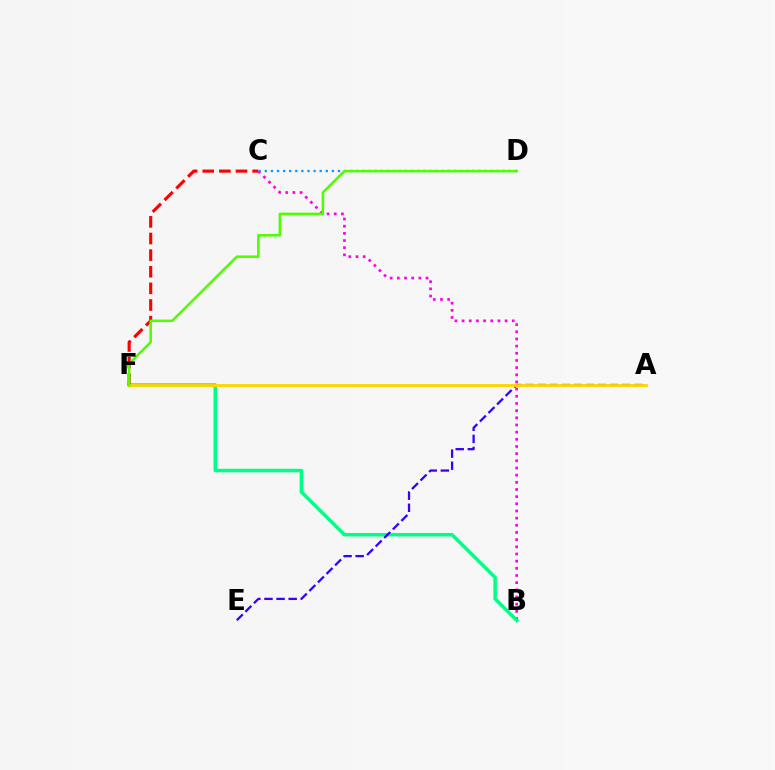{('B', 'C'): [{'color': '#ff00ed', 'line_style': 'dotted', 'thickness': 1.95}], ('B', 'F'): [{'color': '#00ff86', 'line_style': 'solid', 'thickness': 2.53}], ('C', 'F'): [{'color': '#ff0000', 'line_style': 'dashed', 'thickness': 2.26}], ('A', 'E'): [{'color': '#3700ff', 'line_style': 'dashed', 'thickness': 1.64}], ('C', 'D'): [{'color': '#009eff', 'line_style': 'dotted', 'thickness': 1.66}], ('A', 'F'): [{'color': '#ffd500', 'line_style': 'solid', 'thickness': 2.06}], ('D', 'F'): [{'color': '#4fff00', 'line_style': 'solid', 'thickness': 1.83}]}